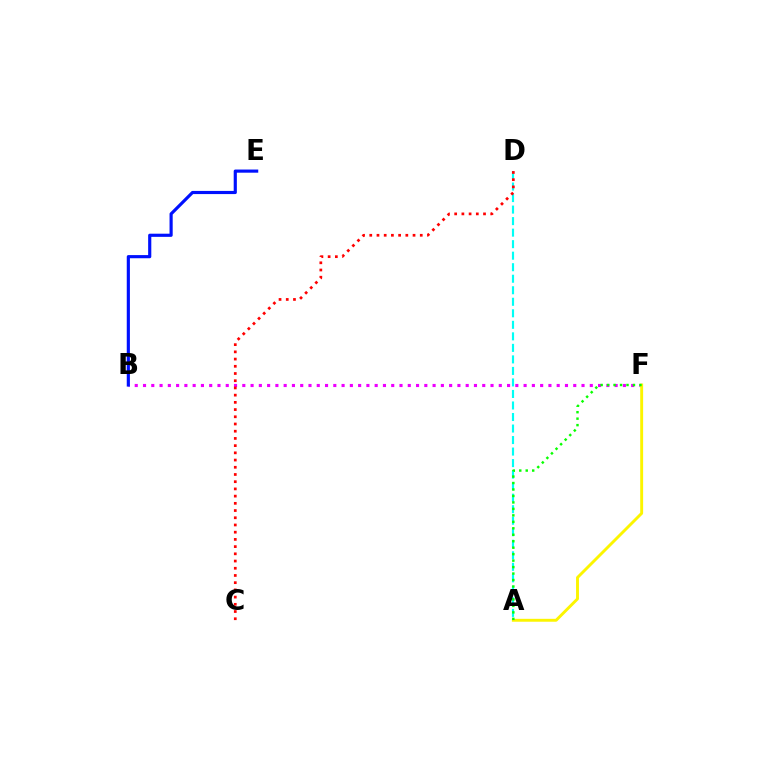{('B', 'F'): [{'color': '#ee00ff', 'line_style': 'dotted', 'thickness': 2.25}], ('B', 'E'): [{'color': '#0010ff', 'line_style': 'solid', 'thickness': 2.27}], ('A', 'D'): [{'color': '#00fff6', 'line_style': 'dashed', 'thickness': 1.57}], ('A', 'F'): [{'color': '#fcf500', 'line_style': 'solid', 'thickness': 2.09}, {'color': '#08ff00', 'line_style': 'dotted', 'thickness': 1.76}], ('C', 'D'): [{'color': '#ff0000', 'line_style': 'dotted', 'thickness': 1.96}]}